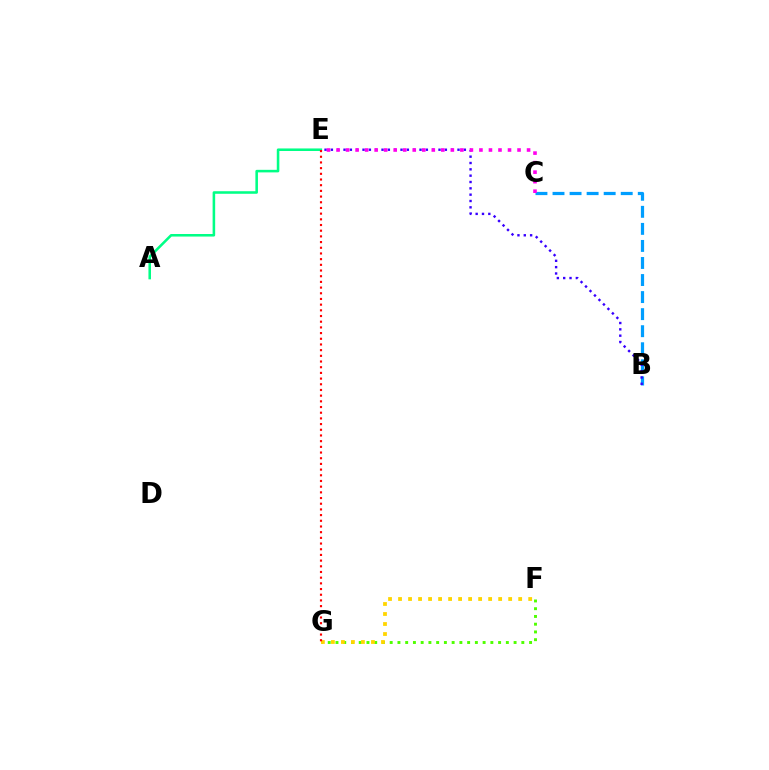{('B', 'C'): [{'color': '#009eff', 'line_style': 'dashed', 'thickness': 2.32}], ('B', 'E'): [{'color': '#3700ff', 'line_style': 'dotted', 'thickness': 1.72}], ('F', 'G'): [{'color': '#4fff00', 'line_style': 'dotted', 'thickness': 2.1}, {'color': '#ffd500', 'line_style': 'dotted', 'thickness': 2.72}], ('A', 'E'): [{'color': '#00ff86', 'line_style': 'solid', 'thickness': 1.84}], ('E', 'G'): [{'color': '#ff0000', 'line_style': 'dotted', 'thickness': 1.55}], ('C', 'E'): [{'color': '#ff00ed', 'line_style': 'dotted', 'thickness': 2.59}]}